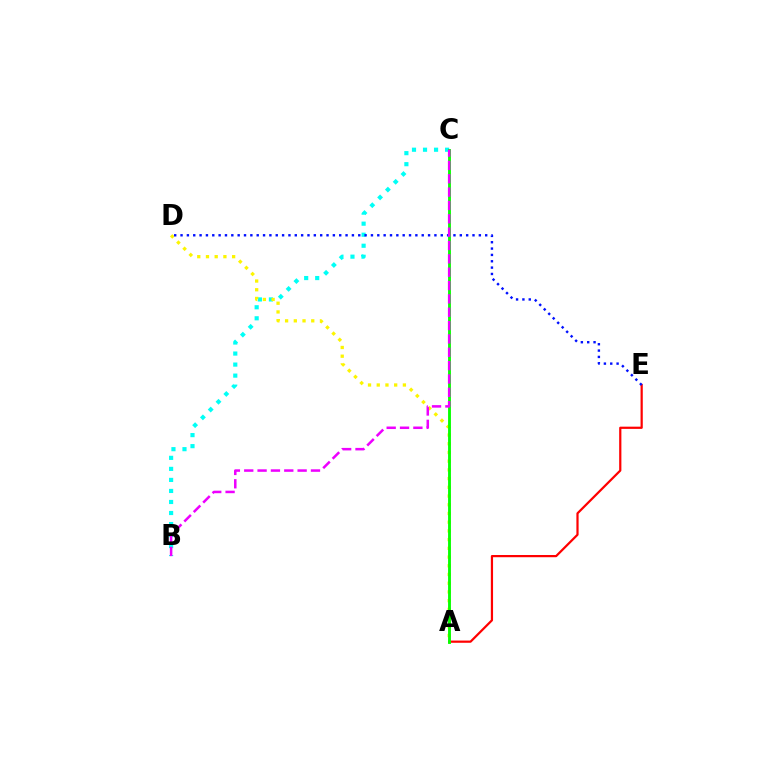{('A', 'E'): [{'color': '#ff0000', 'line_style': 'solid', 'thickness': 1.6}], ('B', 'C'): [{'color': '#00fff6', 'line_style': 'dotted', 'thickness': 3.0}, {'color': '#ee00ff', 'line_style': 'dashed', 'thickness': 1.81}], ('A', 'D'): [{'color': '#fcf500', 'line_style': 'dotted', 'thickness': 2.37}], ('A', 'C'): [{'color': '#08ff00', 'line_style': 'solid', 'thickness': 2.07}], ('D', 'E'): [{'color': '#0010ff', 'line_style': 'dotted', 'thickness': 1.72}]}